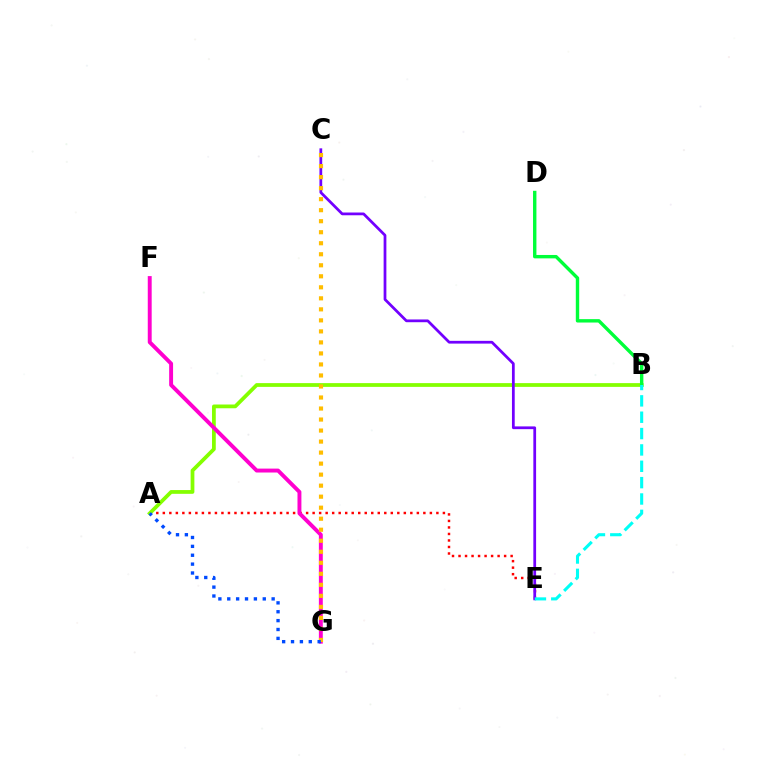{('A', 'E'): [{'color': '#ff0000', 'line_style': 'dotted', 'thickness': 1.77}], ('A', 'B'): [{'color': '#84ff00', 'line_style': 'solid', 'thickness': 2.7}], ('F', 'G'): [{'color': '#ff00cf', 'line_style': 'solid', 'thickness': 2.82}], ('C', 'E'): [{'color': '#7200ff', 'line_style': 'solid', 'thickness': 1.98}], ('C', 'G'): [{'color': '#ffbd00', 'line_style': 'dotted', 'thickness': 2.99}], ('B', 'D'): [{'color': '#00ff39', 'line_style': 'solid', 'thickness': 2.45}], ('B', 'E'): [{'color': '#00fff6', 'line_style': 'dashed', 'thickness': 2.22}], ('A', 'G'): [{'color': '#004bff', 'line_style': 'dotted', 'thickness': 2.41}]}